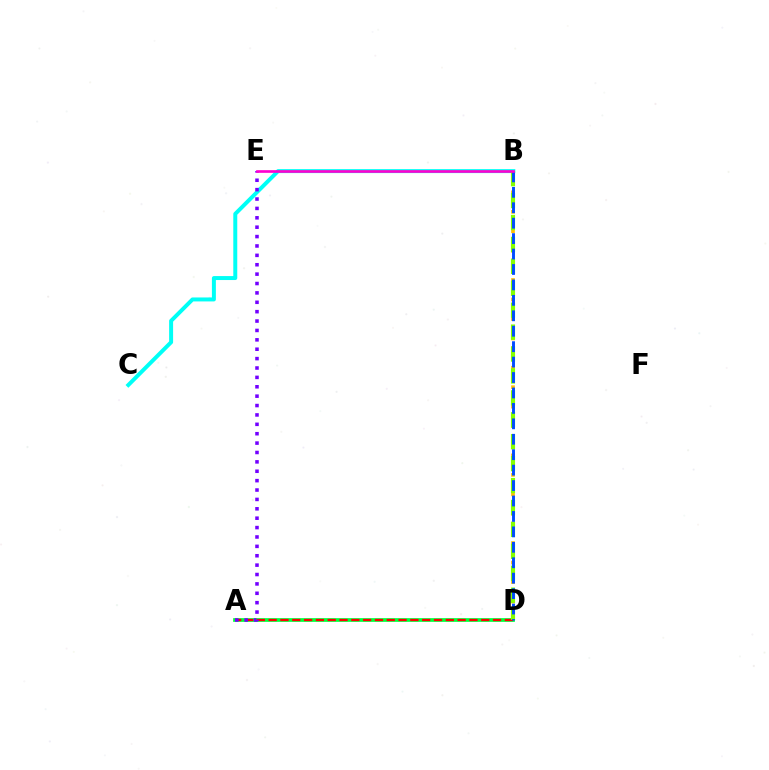{('A', 'D'): [{'color': '#00ff39', 'line_style': 'solid', 'thickness': 2.68}, {'color': '#ff0000', 'line_style': 'dashed', 'thickness': 1.6}], ('B', 'C'): [{'color': '#00fff6', 'line_style': 'solid', 'thickness': 2.86}], ('B', 'D'): [{'color': '#ffbd00', 'line_style': 'dotted', 'thickness': 2.65}, {'color': '#84ff00', 'line_style': 'dashed', 'thickness': 2.98}, {'color': '#004bff', 'line_style': 'dashed', 'thickness': 2.1}], ('A', 'E'): [{'color': '#7200ff', 'line_style': 'dotted', 'thickness': 2.55}], ('B', 'E'): [{'color': '#ff00cf', 'line_style': 'solid', 'thickness': 1.92}]}